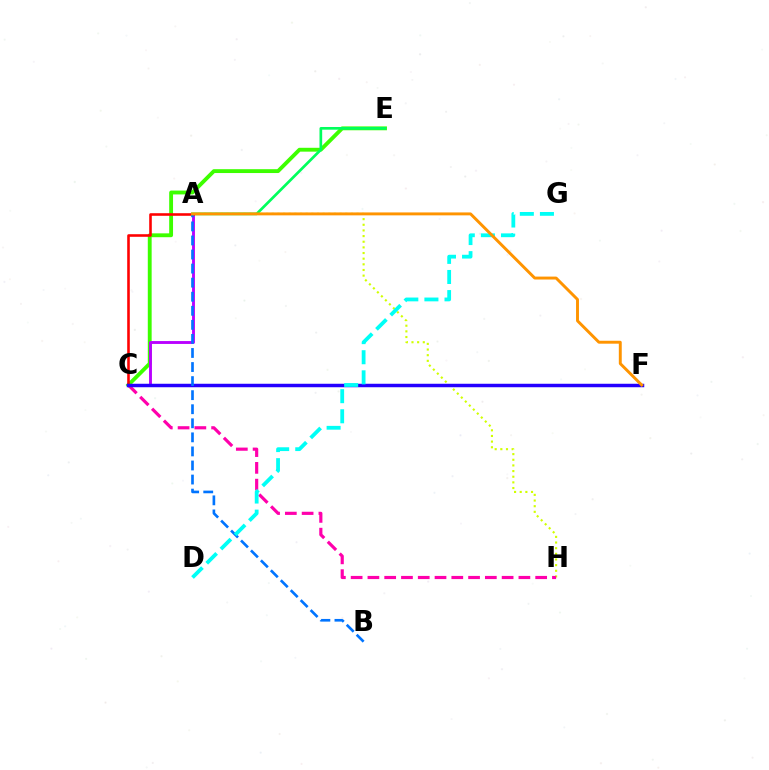{('C', 'E'): [{'color': '#3dff00', 'line_style': 'solid', 'thickness': 2.78}], ('A', 'E'): [{'color': '#00ff5c', 'line_style': 'solid', 'thickness': 1.94}], ('A', 'C'): [{'color': '#b900ff', 'line_style': 'solid', 'thickness': 2.07}, {'color': '#ff0000', 'line_style': 'solid', 'thickness': 1.86}], ('A', 'H'): [{'color': '#d1ff00', 'line_style': 'dotted', 'thickness': 1.54}], ('C', 'H'): [{'color': '#ff00ac', 'line_style': 'dashed', 'thickness': 2.28}], ('C', 'F'): [{'color': '#2500ff', 'line_style': 'solid', 'thickness': 2.51}], ('A', 'B'): [{'color': '#0074ff', 'line_style': 'dashed', 'thickness': 1.91}], ('D', 'G'): [{'color': '#00fff6', 'line_style': 'dashed', 'thickness': 2.73}], ('A', 'F'): [{'color': '#ff9400', 'line_style': 'solid', 'thickness': 2.11}]}